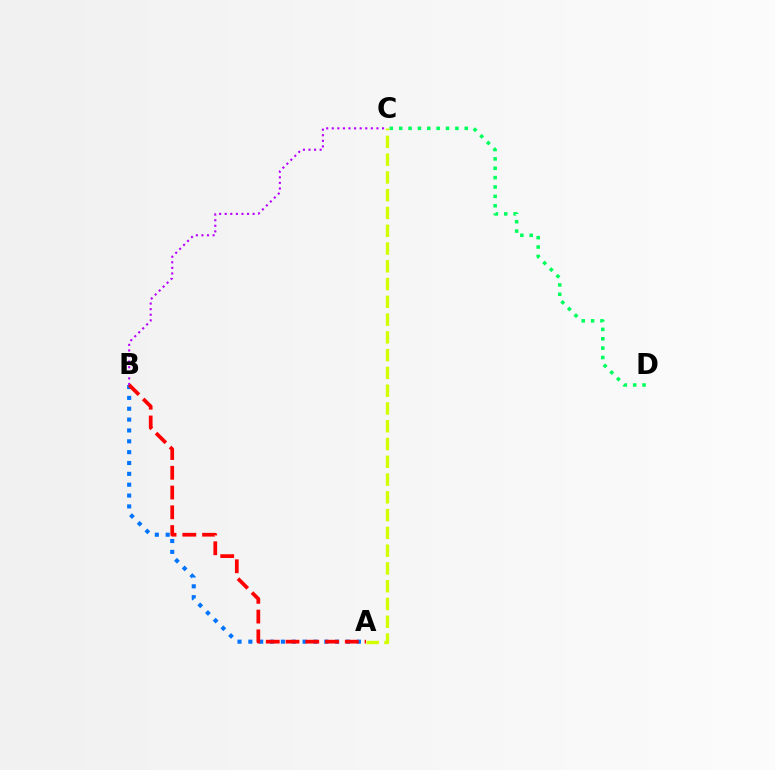{('C', 'D'): [{'color': '#00ff5c', 'line_style': 'dotted', 'thickness': 2.55}], ('A', 'B'): [{'color': '#0074ff', 'line_style': 'dotted', 'thickness': 2.95}, {'color': '#ff0000', 'line_style': 'dashed', 'thickness': 2.68}], ('B', 'C'): [{'color': '#b900ff', 'line_style': 'dotted', 'thickness': 1.52}], ('A', 'C'): [{'color': '#d1ff00', 'line_style': 'dashed', 'thickness': 2.41}]}